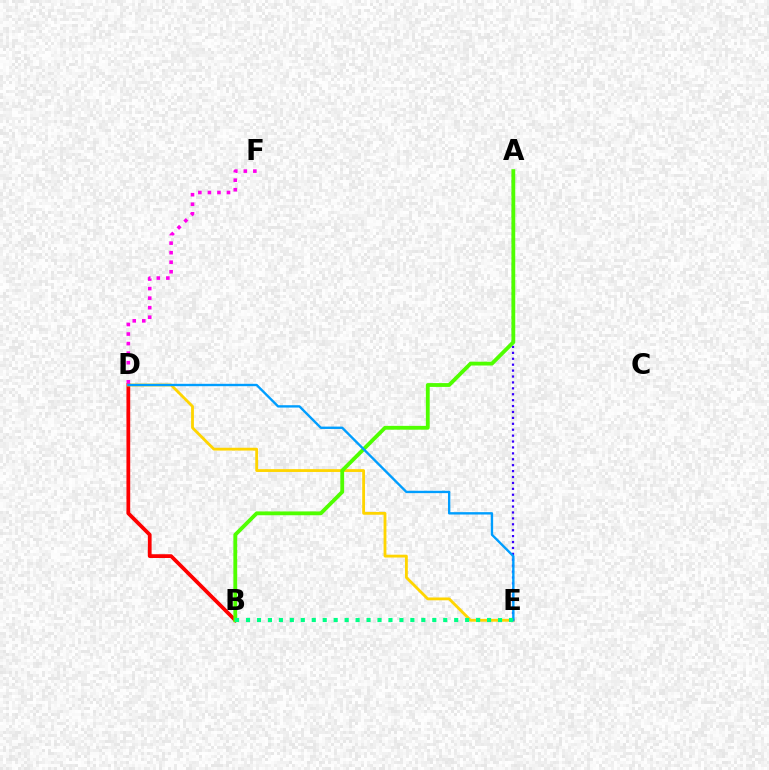{('B', 'D'): [{'color': '#ff0000', 'line_style': 'solid', 'thickness': 2.71}], ('D', 'E'): [{'color': '#ffd500', 'line_style': 'solid', 'thickness': 2.03}, {'color': '#009eff', 'line_style': 'solid', 'thickness': 1.71}], ('A', 'E'): [{'color': '#3700ff', 'line_style': 'dotted', 'thickness': 1.61}], ('D', 'F'): [{'color': '#ff00ed', 'line_style': 'dotted', 'thickness': 2.59}], ('A', 'B'): [{'color': '#4fff00', 'line_style': 'solid', 'thickness': 2.75}], ('B', 'E'): [{'color': '#00ff86', 'line_style': 'dotted', 'thickness': 2.98}]}